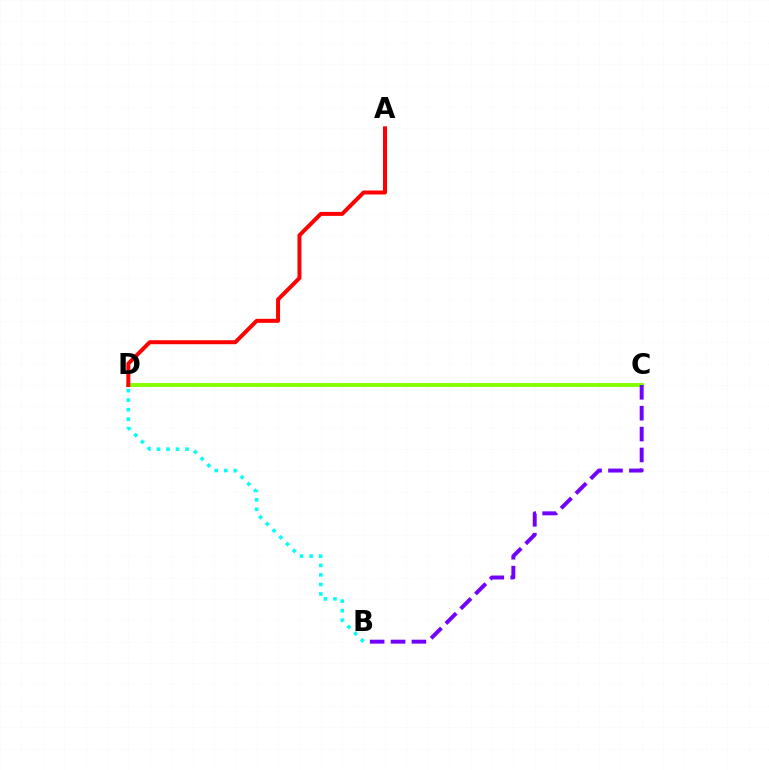{('C', 'D'): [{'color': '#84ff00', 'line_style': 'solid', 'thickness': 2.83}], ('A', 'D'): [{'color': '#ff0000', 'line_style': 'solid', 'thickness': 2.87}], ('B', 'C'): [{'color': '#7200ff', 'line_style': 'dashed', 'thickness': 2.84}], ('B', 'D'): [{'color': '#00fff6', 'line_style': 'dotted', 'thickness': 2.59}]}